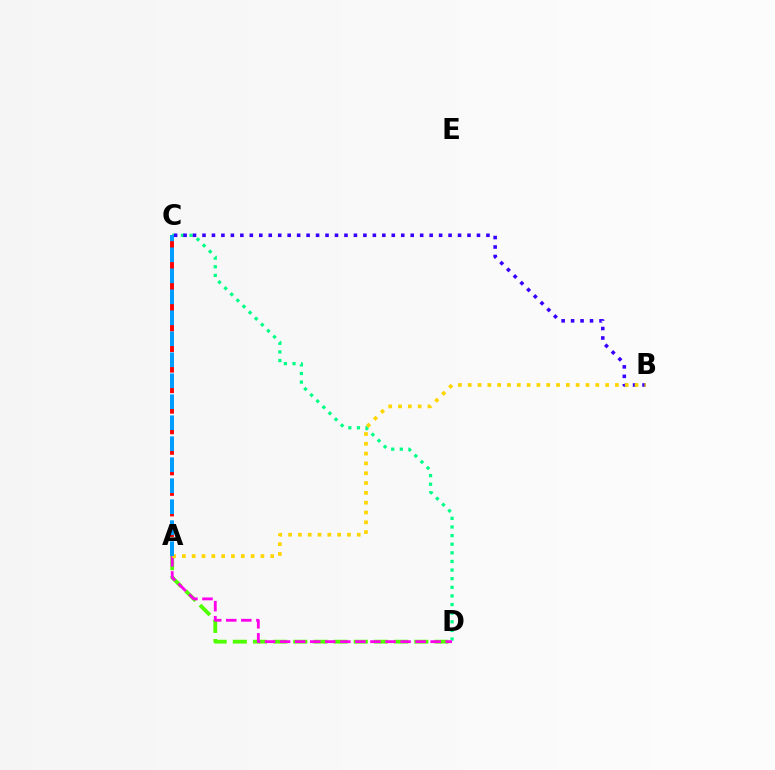{('A', 'D'): [{'color': '#4fff00', 'line_style': 'dashed', 'thickness': 2.74}, {'color': '#ff00ed', 'line_style': 'dashed', 'thickness': 2.05}], ('C', 'D'): [{'color': '#00ff86', 'line_style': 'dotted', 'thickness': 2.34}], ('B', 'C'): [{'color': '#3700ff', 'line_style': 'dotted', 'thickness': 2.57}], ('A', 'C'): [{'color': '#ff0000', 'line_style': 'dashed', 'thickness': 2.79}, {'color': '#009eff', 'line_style': 'dashed', 'thickness': 2.85}], ('A', 'B'): [{'color': '#ffd500', 'line_style': 'dotted', 'thickness': 2.67}]}